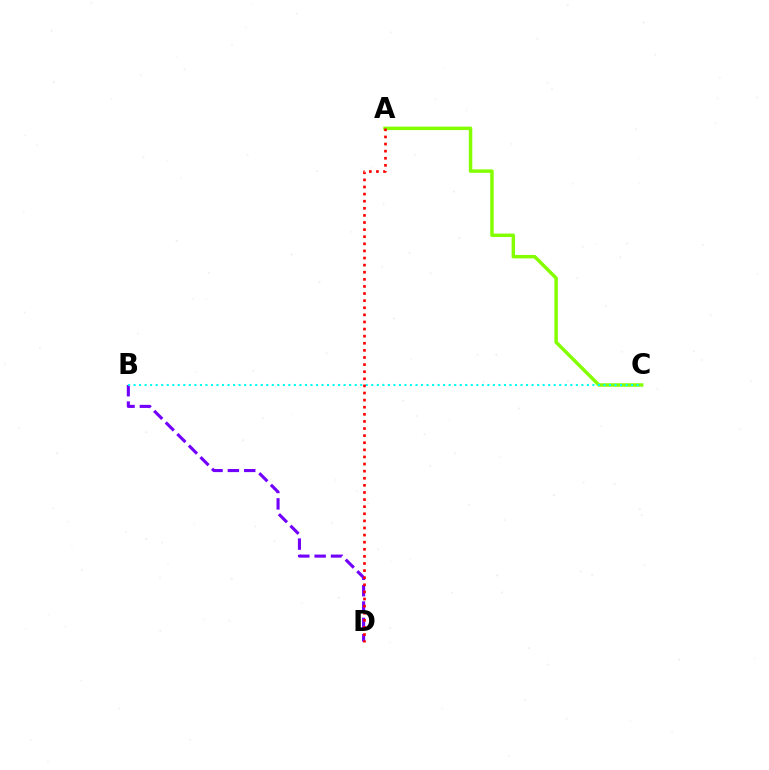{('B', 'D'): [{'color': '#7200ff', 'line_style': 'dashed', 'thickness': 2.22}], ('A', 'C'): [{'color': '#84ff00', 'line_style': 'solid', 'thickness': 2.5}], ('B', 'C'): [{'color': '#00fff6', 'line_style': 'dotted', 'thickness': 1.5}], ('A', 'D'): [{'color': '#ff0000', 'line_style': 'dotted', 'thickness': 1.93}]}